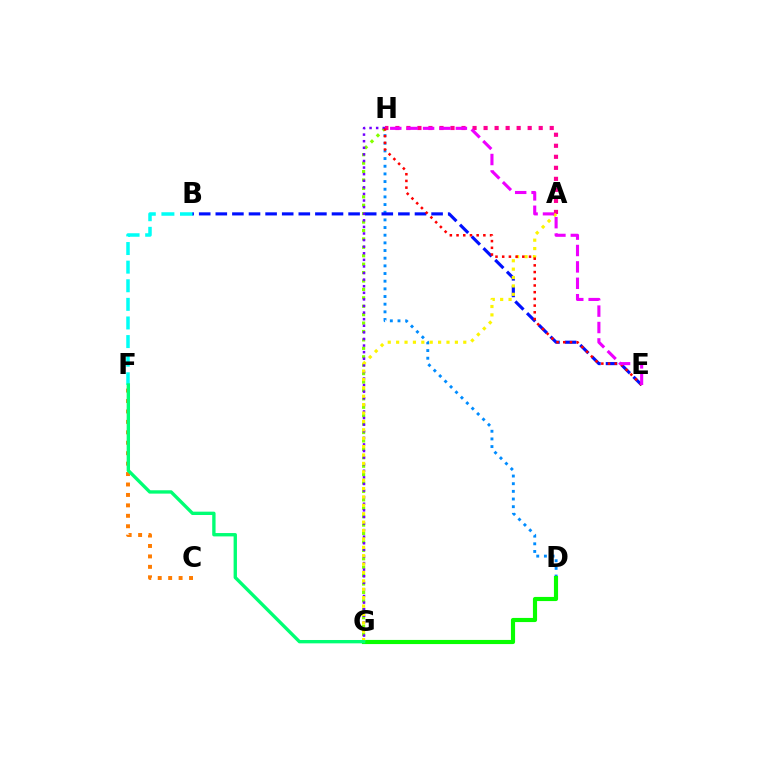{('D', 'H'): [{'color': '#008cff', 'line_style': 'dotted', 'thickness': 2.08}], ('G', 'H'): [{'color': '#84ff00', 'line_style': 'dotted', 'thickness': 2.29}, {'color': '#7200ff', 'line_style': 'dotted', 'thickness': 1.79}], ('B', 'F'): [{'color': '#00fff6', 'line_style': 'dashed', 'thickness': 2.53}], ('B', 'E'): [{'color': '#0010ff', 'line_style': 'dashed', 'thickness': 2.25}], ('A', 'H'): [{'color': '#ff0094', 'line_style': 'dotted', 'thickness': 3.0}], ('C', 'F'): [{'color': '#ff7c00', 'line_style': 'dotted', 'thickness': 2.84}], ('D', 'G'): [{'color': '#08ff00', 'line_style': 'solid', 'thickness': 2.98}], ('A', 'G'): [{'color': '#fcf500', 'line_style': 'dotted', 'thickness': 2.28}], ('E', 'H'): [{'color': '#ff0000', 'line_style': 'dotted', 'thickness': 1.82}, {'color': '#ee00ff', 'line_style': 'dashed', 'thickness': 2.23}], ('F', 'G'): [{'color': '#00ff74', 'line_style': 'solid', 'thickness': 2.41}]}